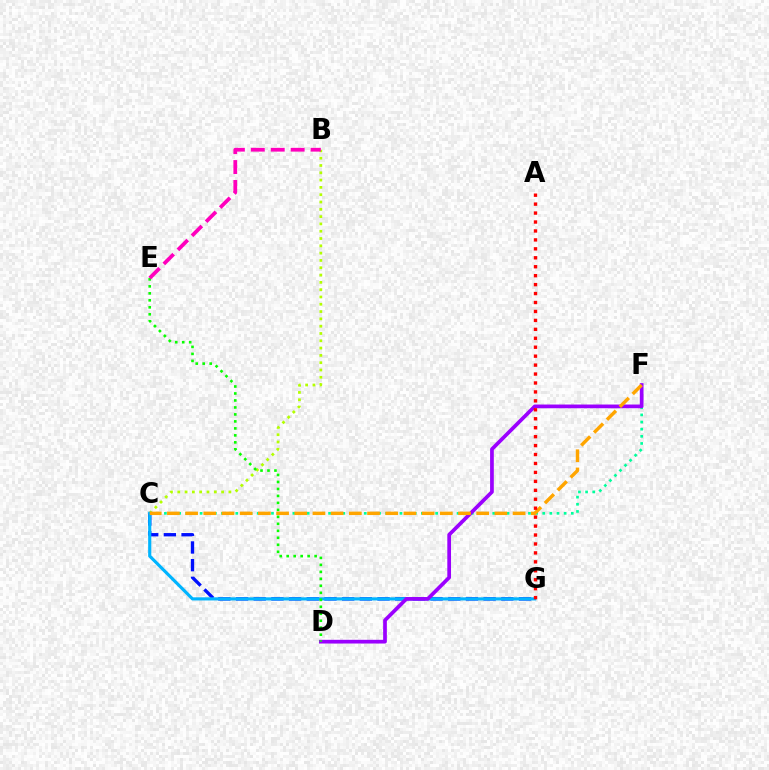{('B', 'C'): [{'color': '#b3ff00', 'line_style': 'dotted', 'thickness': 1.98}], ('C', 'G'): [{'color': '#0010ff', 'line_style': 'dashed', 'thickness': 2.4}, {'color': '#00b5ff', 'line_style': 'solid', 'thickness': 2.27}], ('C', 'F'): [{'color': '#00ff9d', 'line_style': 'dotted', 'thickness': 1.94}, {'color': '#ffa500', 'line_style': 'dashed', 'thickness': 2.47}], ('D', 'F'): [{'color': '#9b00ff', 'line_style': 'solid', 'thickness': 2.67}], ('D', 'E'): [{'color': '#08ff00', 'line_style': 'dotted', 'thickness': 1.9}], ('B', 'E'): [{'color': '#ff00bd', 'line_style': 'dashed', 'thickness': 2.71}], ('A', 'G'): [{'color': '#ff0000', 'line_style': 'dotted', 'thickness': 2.43}]}